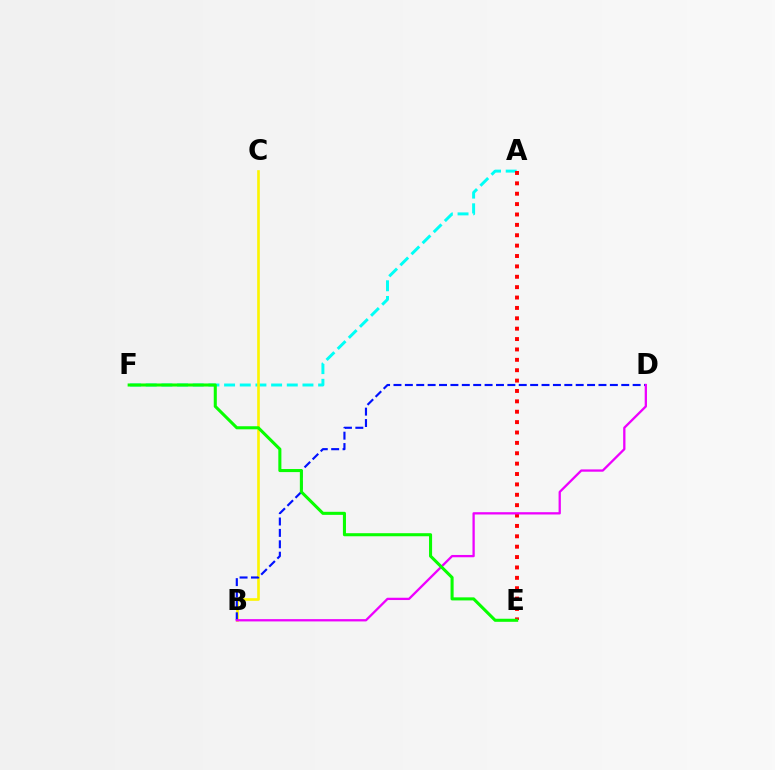{('A', 'F'): [{'color': '#00fff6', 'line_style': 'dashed', 'thickness': 2.13}], ('B', 'C'): [{'color': '#fcf500', 'line_style': 'solid', 'thickness': 1.9}], ('B', 'D'): [{'color': '#0010ff', 'line_style': 'dashed', 'thickness': 1.55}, {'color': '#ee00ff', 'line_style': 'solid', 'thickness': 1.65}], ('A', 'E'): [{'color': '#ff0000', 'line_style': 'dotted', 'thickness': 2.82}], ('E', 'F'): [{'color': '#08ff00', 'line_style': 'solid', 'thickness': 2.21}]}